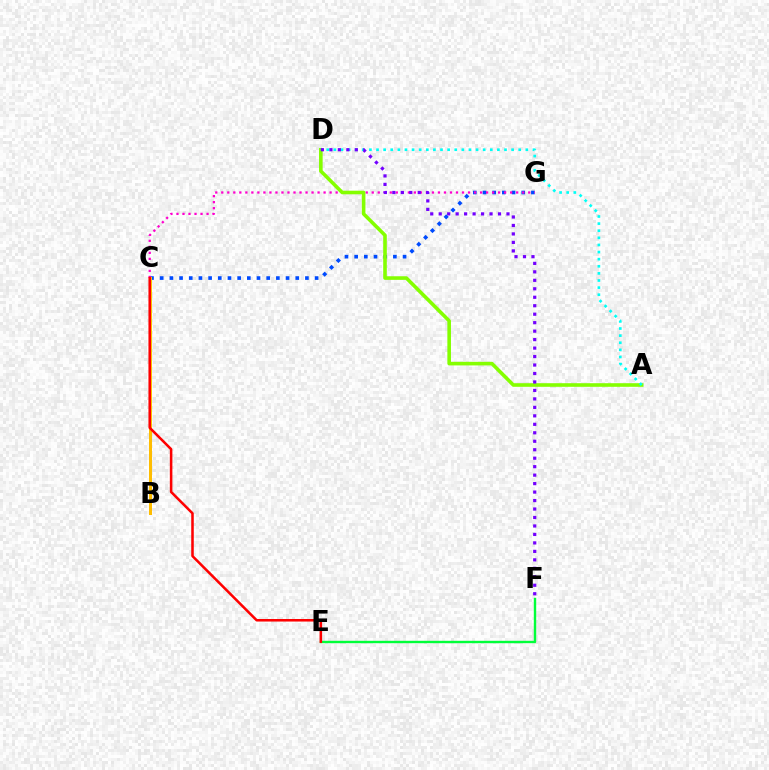{('E', 'F'): [{'color': '#00ff39', 'line_style': 'solid', 'thickness': 1.72}], ('C', 'G'): [{'color': '#004bff', 'line_style': 'dotted', 'thickness': 2.63}, {'color': '#ff00cf', 'line_style': 'dotted', 'thickness': 1.64}], ('B', 'C'): [{'color': '#ffbd00', 'line_style': 'solid', 'thickness': 2.15}], ('C', 'E'): [{'color': '#ff0000', 'line_style': 'solid', 'thickness': 1.83}], ('A', 'D'): [{'color': '#84ff00', 'line_style': 'solid', 'thickness': 2.59}, {'color': '#00fff6', 'line_style': 'dotted', 'thickness': 1.93}], ('D', 'F'): [{'color': '#7200ff', 'line_style': 'dotted', 'thickness': 2.3}]}